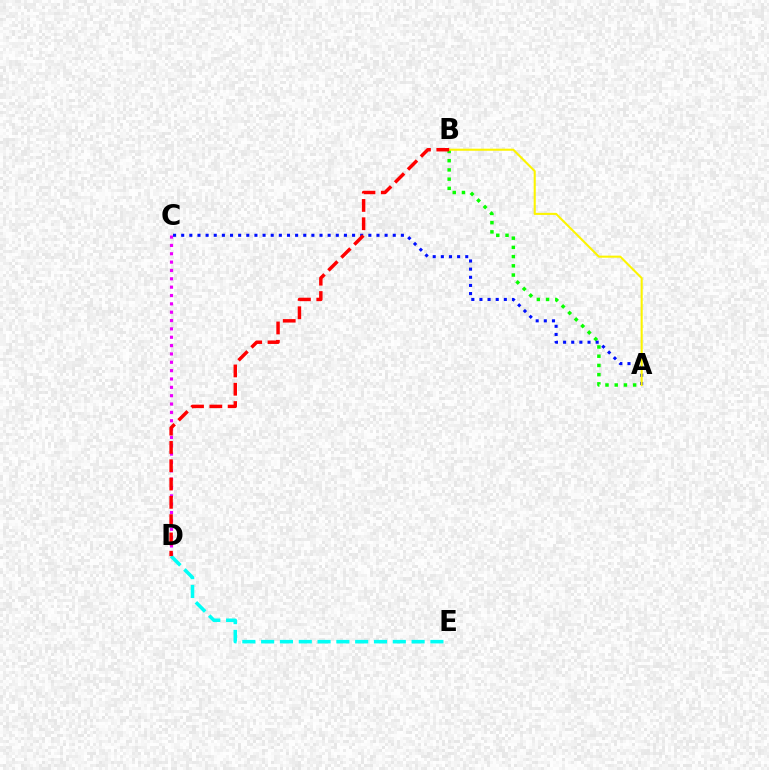{('C', 'D'): [{'color': '#ee00ff', 'line_style': 'dotted', 'thickness': 2.27}], ('A', 'B'): [{'color': '#08ff00', 'line_style': 'dotted', 'thickness': 2.51}, {'color': '#fcf500', 'line_style': 'solid', 'thickness': 1.51}], ('A', 'C'): [{'color': '#0010ff', 'line_style': 'dotted', 'thickness': 2.21}], ('D', 'E'): [{'color': '#00fff6', 'line_style': 'dashed', 'thickness': 2.56}], ('B', 'D'): [{'color': '#ff0000', 'line_style': 'dashed', 'thickness': 2.49}]}